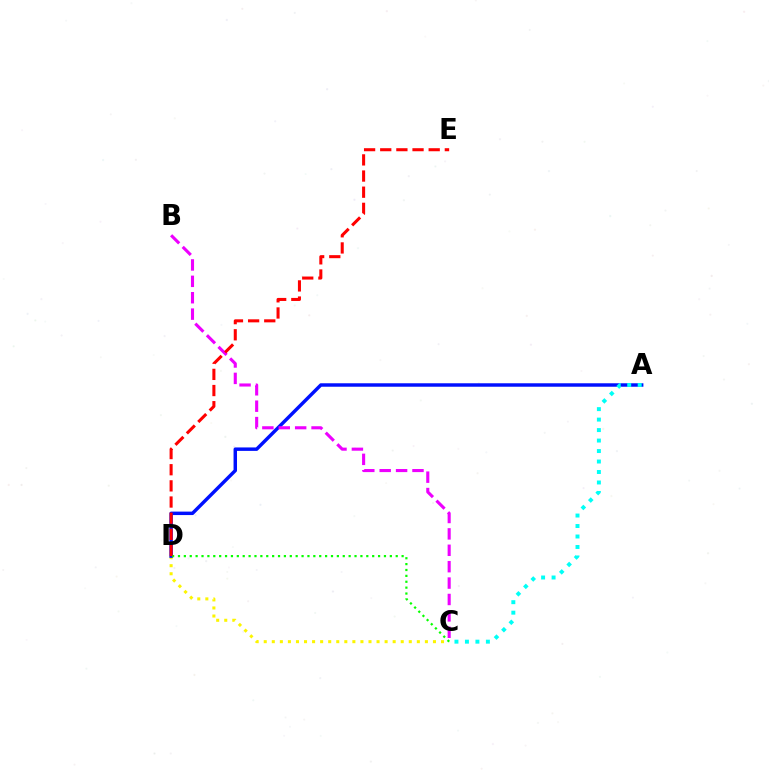{('C', 'D'): [{'color': '#fcf500', 'line_style': 'dotted', 'thickness': 2.19}, {'color': '#08ff00', 'line_style': 'dotted', 'thickness': 1.6}], ('A', 'D'): [{'color': '#0010ff', 'line_style': 'solid', 'thickness': 2.49}], ('A', 'C'): [{'color': '#00fff6', 'line_style': 'dotted', 'thickness': 2.85}], ('B', 'C'): [{'color': '#ee00ff', 'line_style': 'dashed', 'thickness': 2.23}], ('D', 'E'): [{'color': '#ff0000', 'line_style': 'dashed', 'thickness': 2.19}]}